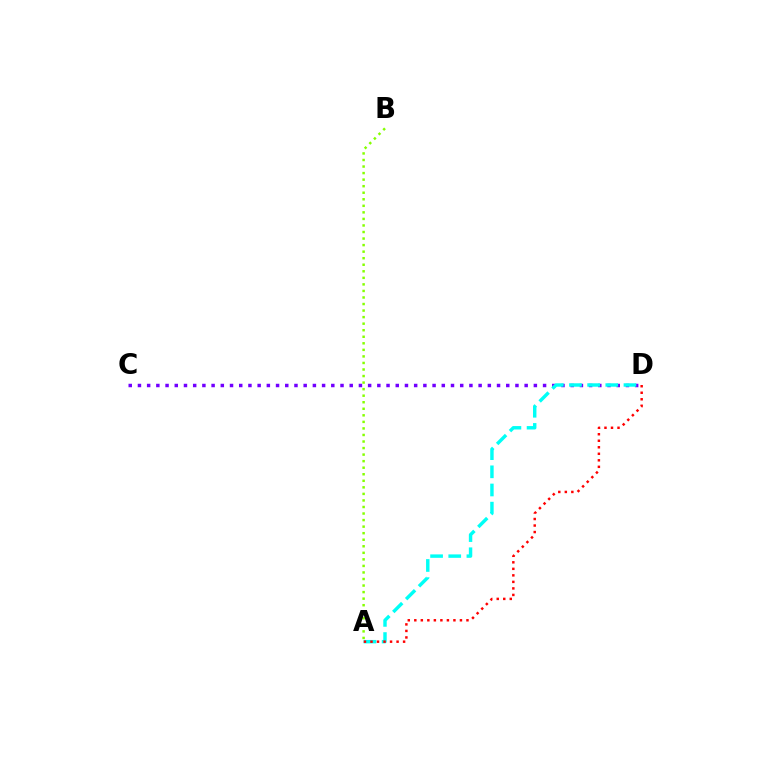{('C', 'D'): [{'color': '#7200ff', 'line_style': 'dotted', 'thickness': 2.5}], ('A', 'B'): [{'color': '#84ff00', 'line_style': 'dotted', 'thickness': 1.78}], ('A', 'D'): [{'color': '#00fff6', 'line_style': 'dashed', 'thickness': 2.47}, {'color': '#ff0000', 'line_style': 'dotted', 'thickness': 1.77}]}